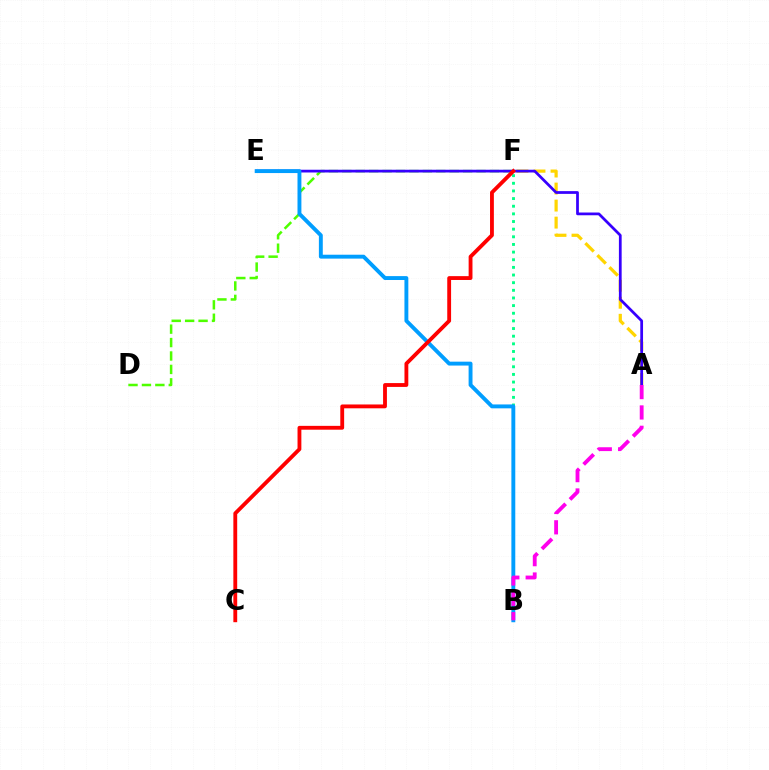{('B', 'F'): [{'color': '#00ff86', 'line_style': 'dotted', 'thickness': 2.08}], ('D', 'F'): [{'color': '#4fff00', 'line_style': 'dashed', 'thickness': 1.82}], ('A', 'F'): [{'color': '#ffd500', 'line_style': 'dashed', 'thickness': 2.31}], ('A', 'E'): [{'color': '#3700ff', 'line_style': 'solid', 'thickness': 1.98}], ('B', 'E'): [{'color': '#009eff', 'line_style': 'solid', 'thickness': 2.81}], ('C', 'F'): [{'color': '#ff0000', 'line_style': 'solid', 'thickness': 2.76}], ('A', 'B'): [{'color': '#ff00ed', 'line_style': 'dashed', 'thickness': 2.76}]}